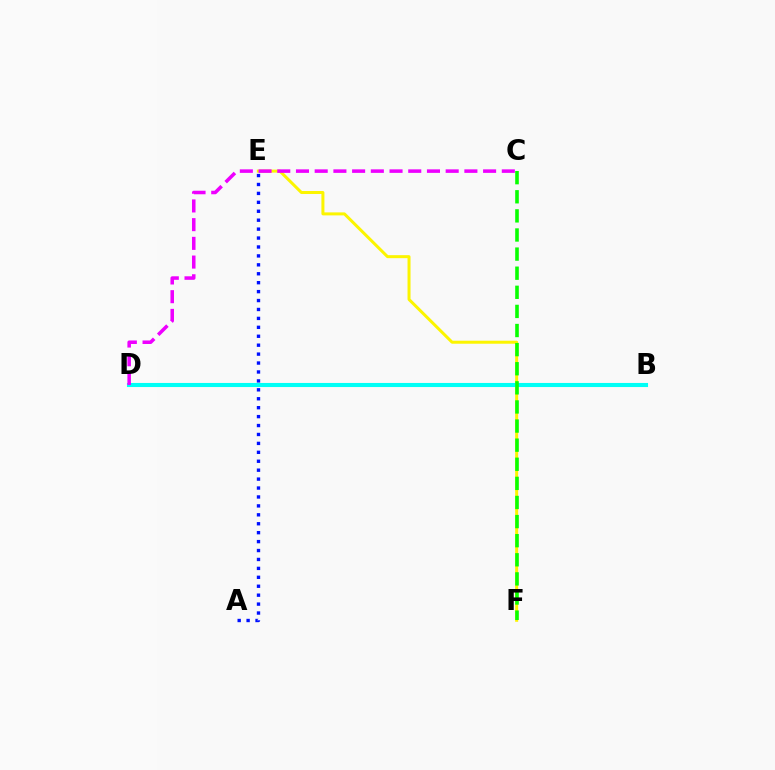{('B', 'D'): [{'color': '#ff0000', 'line_style': 'solid', 'thickness': 2.6}, {'color': '#00fff6', 'line_style': 'solid', 'thickness': 2.94}], ('E', 'F'): [{'color': '#fcf500', 'line_style': 'solid', 'thickness': 2.17}], ('C', 'F'): [{'color': '#08ff00', 'line_style': 'dashed', 'thickness': 2.6}], ('C', 'D'): [{'color': '#ee00ff', 'line_style': 'dashed', 'thickness': 2.54}], ('A', 'E'): [{'color': '#0010ff', 'line_style': 'dotted', 'thickness': 2.43}]}